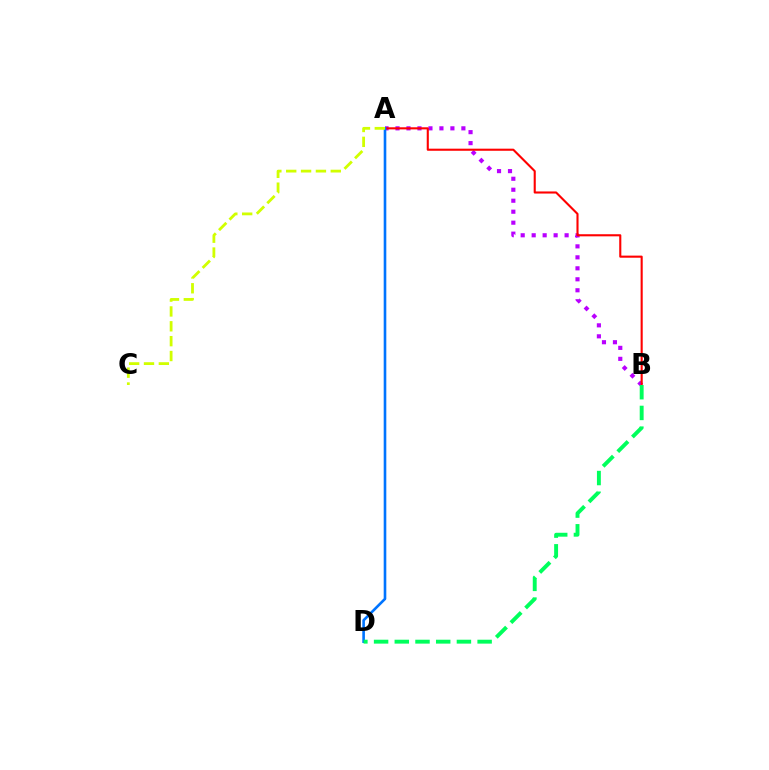{('A', 'B'): [{'color': '#b900ff', 'line_style': 'dotted', 'thickness': 2.98}, {'color': '#ff0000', 'line_style': 'solid', 'thickness': 1.52}], ('A', 'D'): [{'color': '#0074ff', 'line_style': 'solid', 'thickness': 1.88}], ('B', 'D'): [{'color': '#00ff5c', 'line_style': 'dashed', 'thickness': 2.81}], ('A', 'C'): [{'color': '#d1ff00', 'line_style': 'dashed', 'thickness': 2.02}]}